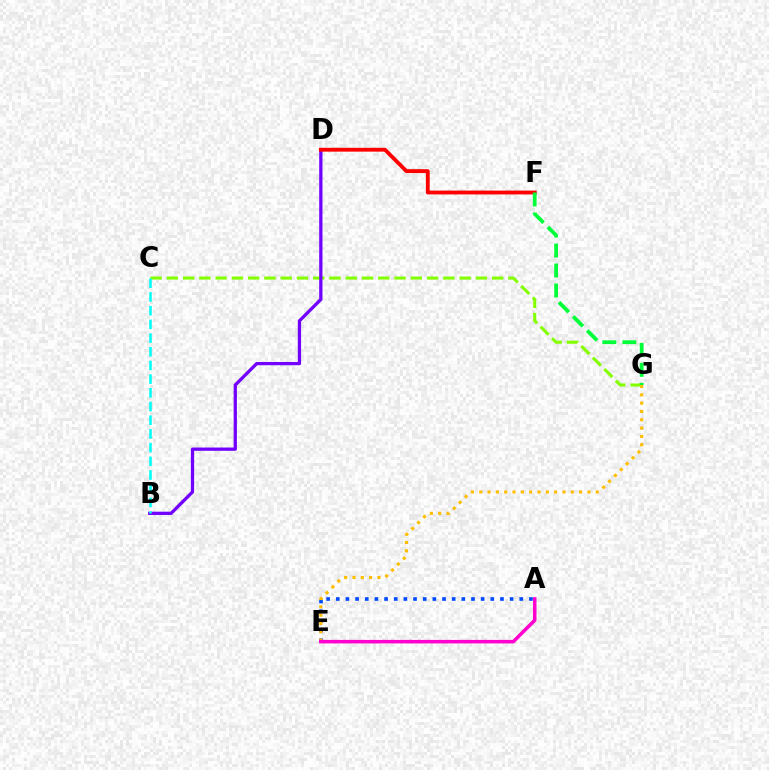{('C', 'G'): [{'color': '#84ff00', 'line_style': 'dashed', 'thickness': 2.21}], ('B', 'D'): [{'color': '#7200ff', 'line_style': 'solid', 'thickness': 2.36}], ('B', 'C'): [{'color': '#00fff6', 'line_style': 'dashed', 'thickness': 1.86}], ('A', 'E'): [{'color': '#004bff', 'line_style': 'dotted', 'thickness': 2.62}, {'color': '#ff00cf', 'line_style': 'solid', 'thickness': 2.53}], ('E', 'G'): [{'color': '#ffbd00', 'line_style': 'dotted', 'thickness': 2.26}], ('D', 'F'): [{'color': '#ff0000', 'line_style': 'solid', 'thickness': 2.77}], ('F', 'G'): [{'color': '#00ff39', 'line_style': 'dashed', 'thickness': 2.71}]}